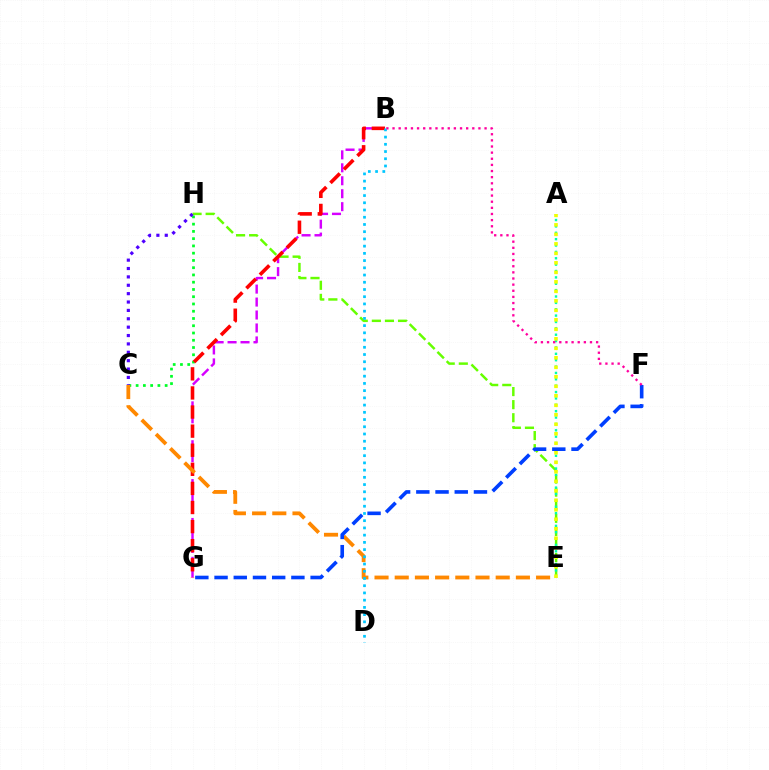{('B', 'G'): [{'color': '#d600ff', 'line_style': 'dashed', 'thickness': 1.76}, {'color': '#ff0000', 'line_style': 'dashed', 'thickness': 2.59}], ('C', 'H'): [{'color': '#00ff27', 'line_style': 'dotted', 'thickness': 1.97}, {'color': '#4f00ff', 'line_style': 'dotted', 'thickness': 2.28}], ('E', 'H'): [{'color': '#66ff00', 'line_style': 'dashed', 'thickness': 1.78}], ('A', 'E'): [{'color': '#00ffaf', 'line_style': 'dotted', 'thickness': 1.73}, {'color': '#eeff00', 'line_style': 'dotted', 'thickness': 2.58}], ('C', 'E'): [{'color': '#ff8800', 'line_style': 'dashed', 'thickness': 2.74}], ('B', 'D'): [{'color': '#00c7ff', 'line_style': 'dotted', 'thickness': 1.96}], ('F', 'G'): [{'color': '#003fff', 'line_style': 'dashed', 'thickness': 2.61}], ('B', 'F'): [{'color': '#ff00a0', 'line_style': 'dotted', 'thickness': 1.67}]}